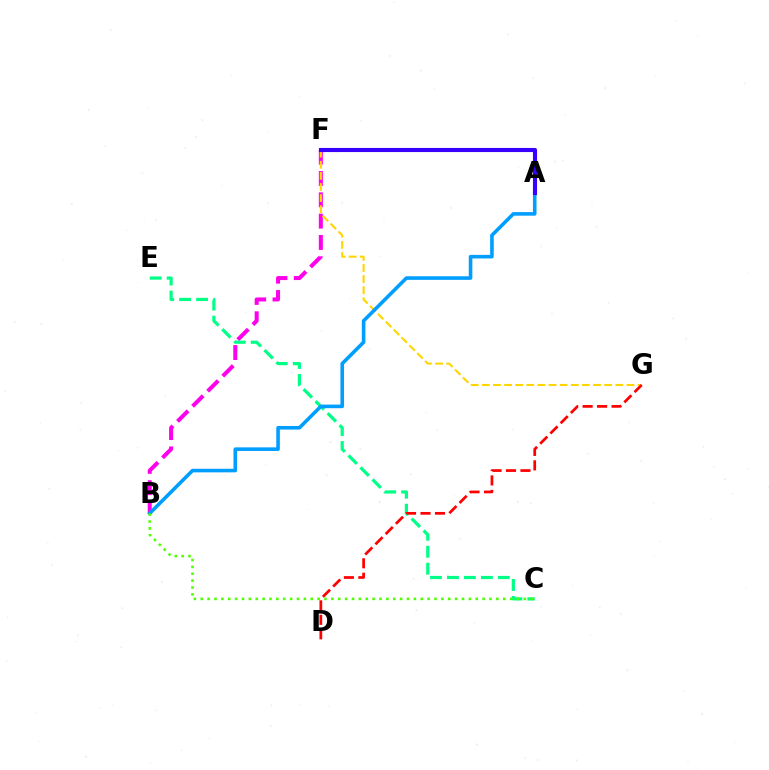{('B', 'F'): [{'color': '#ff00ed', 'line_style': 'dashed', 'thickness': 2.9}], ('F', 'G'): [{'color': '#ffd500', 'line_style': 'dashed', 'thickness': 1.51}], ('C', 'E'): [{'color': '#00ff86', 'line_style': 'dashed', 'thickness': 2.3}], ('A', 'B'): [{'color': '#009eff', 'line_style': 'solid', 'thickness': 2.59}], ('B', 'C'): [{'color': '#4fff00', 'line_style': 'dotted', 'thickness': 1.87}], ('D', 'G'): [{'color': '#ff0000', 'line_style': 'dashed', 'thickness': 1.97}], ('A', 'F'): [{'color': '#3700ff', 'line_style': 'solid', 'thickness': 2.97}]}